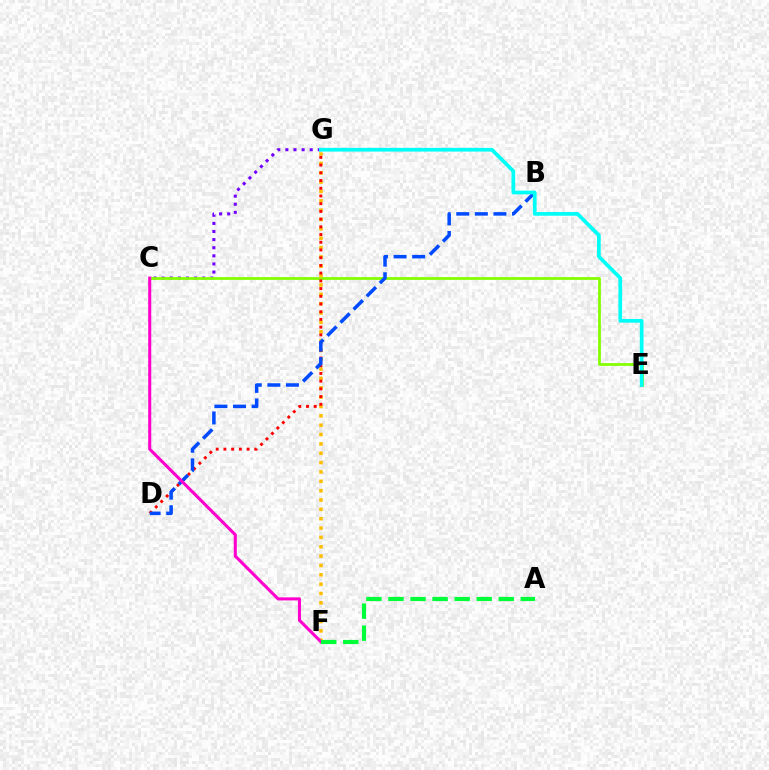{('C', 'G'): [{'color': '#7200ff', 'line_style': 'dotted', 'thickness': 2.2}], ('C', 'E'): [{'color': '#84ff00', 'line_style': 'solid', 'thickness': 2.0}], ('F', 'G'): [{'color': '#ffbd00', 'line_style': 'dotted', 'thickness': 2.54}], ('D', 'G'): [{'color': '#ff0000', 'line_style': 'dotted', 'thickness': 2.1}], ('B', 'D'): [{'color': '#004bff', 'line_style': 'dashed', 'thickness': 2.52}], ('E', 'G'): [{'color': '#00fff6', 'line_style': 'solid', 'thickness': 2.68}], ('C', 'F'): [{'color': '#ff00cf', 'line_style': 'solid', 'thickness': 2.2}], ('A', 'F'): [{'color': '#00ff39', 'line_style': 'dashed', 'thickness': 3.0}]}